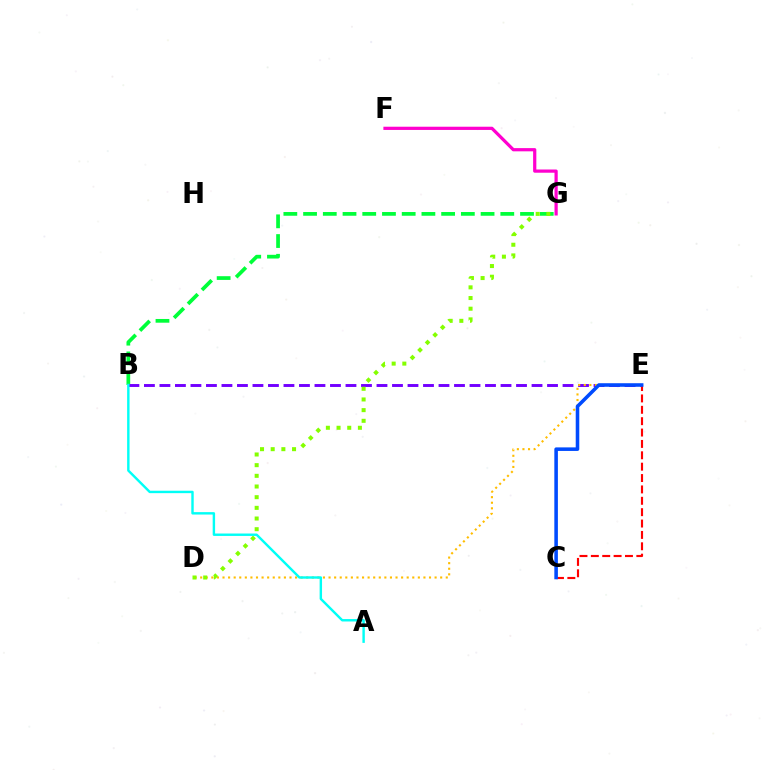{('B', 'G'): [{'color': '#00ff39', 'line_style': 'dashed', 'thickness': 2.68}], ('B', 'E'): [{'color': '#7200ff', 'line_style': 'dashed', 'thickness': 2.11}], ('D', 'E'): [{'color': '#ffbd00', 'line_style': 'dotted', 'thickness': 1.52}], ('C', 'E'): [{'color': '#ff0000', 'line_style': 'dashed', 'thickness': 1.55}, {'color': '#004bff', 'line_style': 'solid', 'thickness': 2.56}], ('D', 'G'): [{'color': '#84ff00', 'line_style': 'dotted', 'thickness': 2.9}], ('A', 'B'): [{'color': '#00fff6', 'line_style': 'solid', 'thickness': 1.74}], ('F', 'G'): [{'color': '#ff00cf', 'line_style': 'solid', 'thickness': 2.32}]}